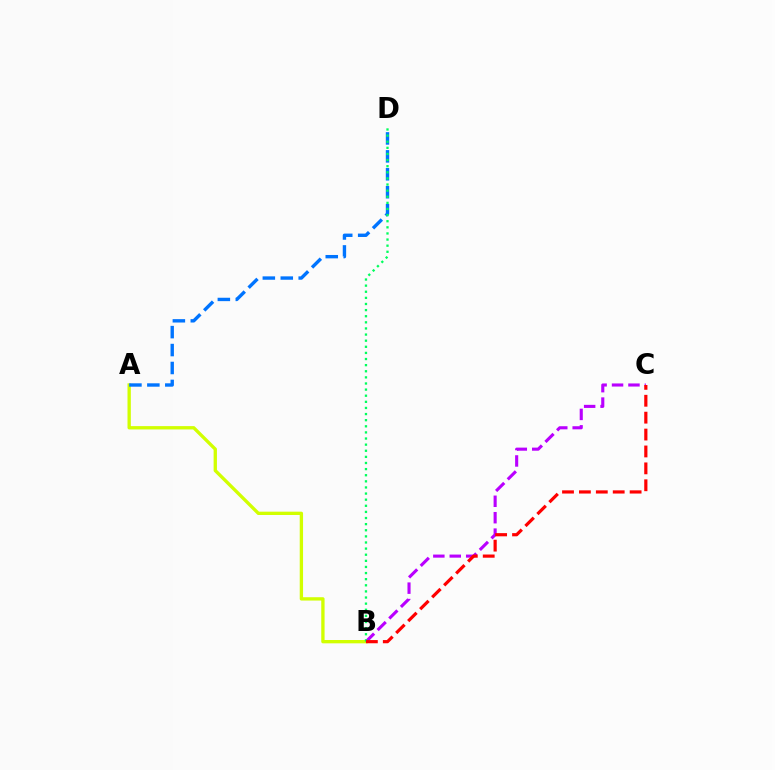{('A', 'B'): [{'color': '#d1ff00', 'line_style': 'solid', 'thickness': 2.4}], ('B', 'C'): [{'color': '#b900ff', 'line_style': 'dashed', 'thickness': 2.23}, {'color': '#ff0000', 'line_style': 'dashed', 'thickness': 2.3}], ('A', 'D'): [{'color': '#0074ff', 'line_style': 'dashed', 'thickness': 2.44}], ('B', 'D'): [{'color': '#00ff5c', 'line_style': 'dotted', 'thickness': 1.66}]}